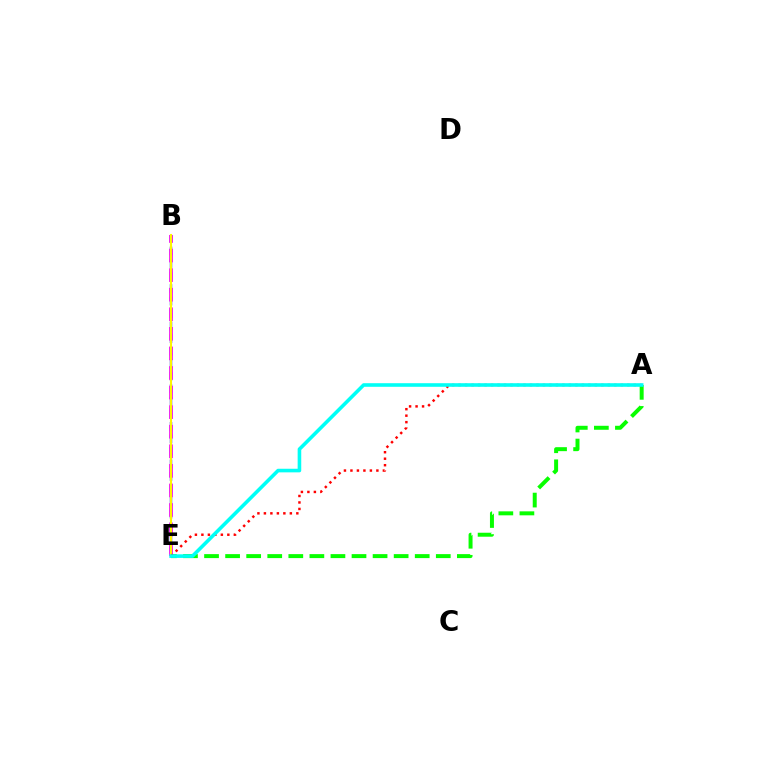{('B', 'E'): [{'color': '#0010ff', 'line_style': 'dashed', 'thickness': 1.7}, {'color': '#ee00ff', 'line_style': 'dashed', 'thickness': 2.66}, {'color': '#fcf500', 'line_style': 'solid', 'thickness': 1.52}], ('A', 'E'): [{'color': '#08ff00', 'line_style': 'dashed', 'thickness': 2.86}, {'color': '#ff0000', 'line_style': 'dotted', 'thickness': 1.76}, {'color': '#00fff6', 'line_style': 'solid', 'thickness': 2.59}]}